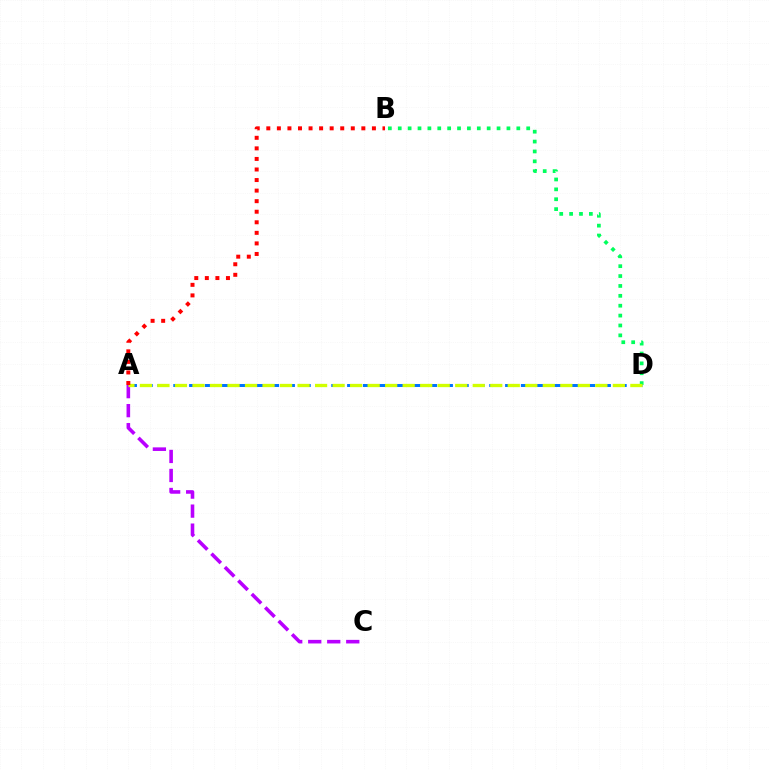{('A', 'D'): [{'color': '#0074ff', 'line_style': 'dashed', 'thickness': 2.15}, {'color': '#d1ff00', 'line_style': 'dashed', 'thickness': 2.38}], ('A', 'C'): [{'color': '#b900ff', 'line_style': 'dashed', 'thickness': 2.58}], ('B', 'D'): [{'color': '#00ff5c', 'line_style': 'dotted', 'thickness': 2.68}], ('A', 'B'): [{'color': '#ff0000', 'line_style': 'dotted', 'thickness': 2.87}]}